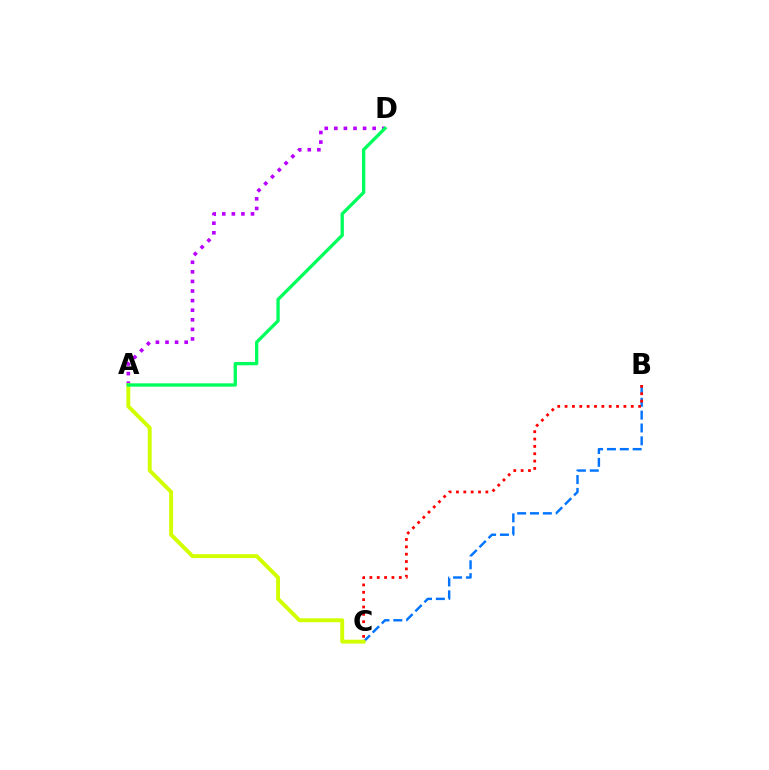{('B', 'C'): [{'color': '#0074ff', 'line_style': 'dashed', 'thickness': 1.75}, {'color': '#ff0000', 'line_style': 'dotted', 'thickness': 2.0}], ('A', 'D'): [{'color': '#b900ff', 'line_style': 'dotted', 'thickness': 2.6}, {'color': '#00ff5c', 'line_style': 'solid', 'thickness': 2.39}], ('A', 'C'): [{'color': '#d1ff00', 'line_style': 'solid', 'thickness': 2.8}]}